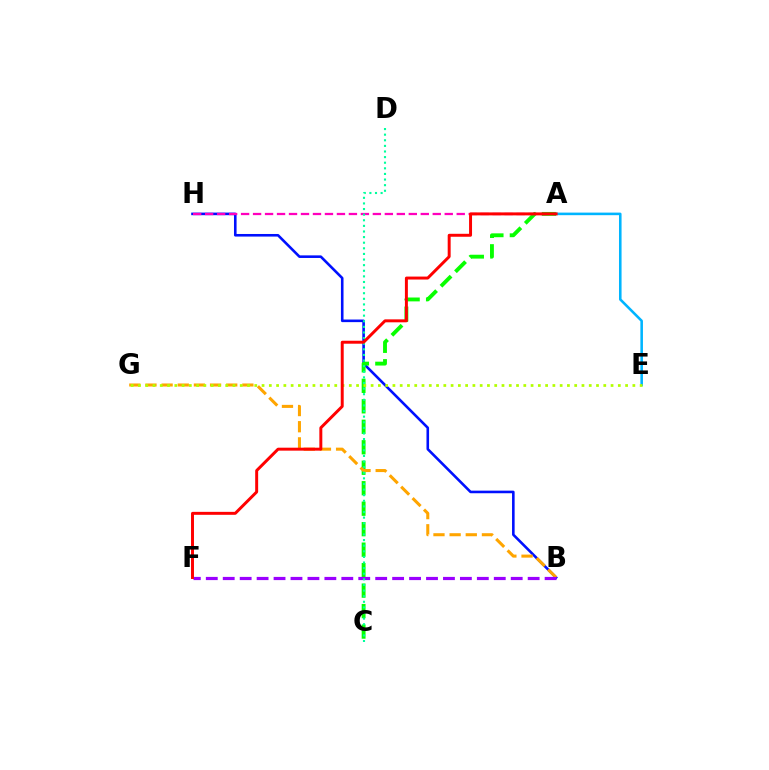{('B', 'H'): [{'color': '#0010ff', 'line_style': 'solid', 'thickness': 1.87}], ('A', 'C'): [{'color': '#08ff00', 'line_style': 'dashed', 'thickness': 2.78}], ('B', 'G'): [{'color': '#ffa500', 'line_style': 'dashed', 'thickness': 2.19}], ('A', 'E'): [{'color': '#00b5ff', 'line_style': 'solid', 'thickness': 1.85}], ('B', 'F'): [{'color': '#9b00ff', 'line_style': 'dashed', 'thickness': 2.3}], ('A', 'H'): [{'color': '#ff00bd', 'line_style': 'dashed', 'thickness': 1.63}], ('C', 'D'): [{'color': '#00ff9d', 'line_style': 'dotted', 'thickness': 1.52}], ('E', 'G'): [{'color': '#b3ff00', 'line_style': 'dotted', 'thickness': 1.98}], ('A', 'F'): [{'color': '#ff0000', 'line_style': 'solid', 'thickness': 2.13}]}